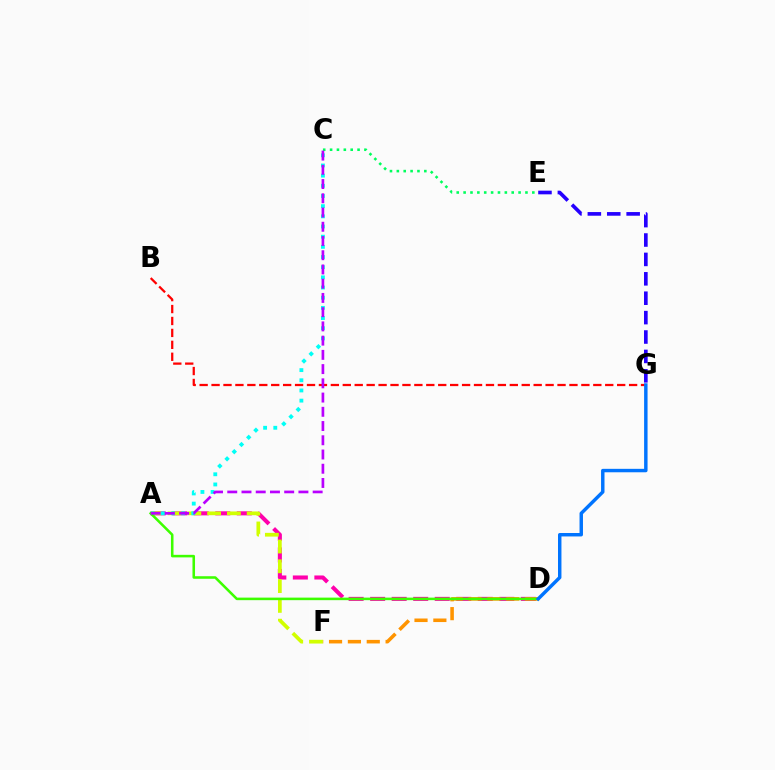{('A', 'D'): [{'color': '#ff00ac', 'line_style': 'dashed', 'thickness': 2.92}, {'color': '#3dff00', 'line_style': 'solid', 'thickness': 1.84}], ('A', 'F'): [{'color': '#d1ff00', 'line_style': 'dashed', 'thickness': 2.69}], ('D', 'F'): [{'color': '#ff9400', 'line_style': 'dashed', 'thickness': 2.56}], ('E', 'G'): [{'color': '#2500ff', 'line_style': 'dashed', 'thickness': 2.64}], ('A', 'C'): [{'color': '#00fff6', 'line_style': 'dotted', 'thickness': 2.76}, {'color': '#b900ff', 'line_style': 'dashed', 'thickness': 1.93}], ('B', 'G'): [{'color': '#ff0000', 'line_style': 'dashed', 'thickness': 1.62}], ('C', 'E'): [{'color': '#00ff5c', 'line_style': 'dotted', 'thickness': 1.87}], ('D', 'G'): [{'color': '#0074ff', 'line_style': 'solid', 'thickness': 2.48}]}